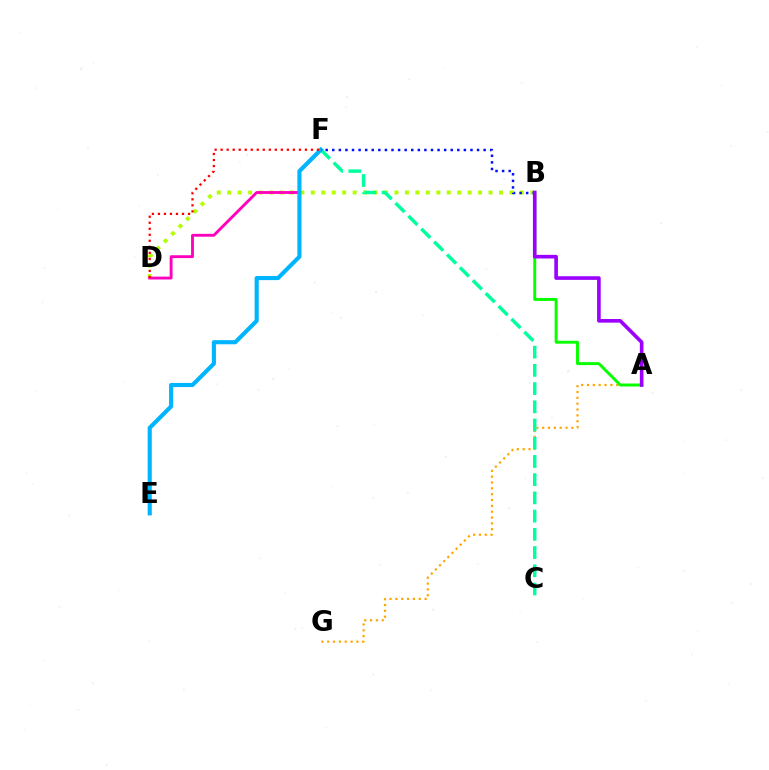{('A', 'G'): [{'color': '#ffa500', 'line_style': 'dotted', 'thickness': 1.59}], ('B', 'D'): [{'color': '#b3ff00', 'line_style': 'dotted', 'thickness': 2.84}], ('A', 'B'): [{'color': '#08ff00', 'line_style': 'solid', 'thickness': 2.11}, {'color': '#9b00ff', 'line_style': 'solid', 'thickness': 2.61}], ('D', 'F'): [{'color': '#ff00bd', 'line_style': 'solid', 'thickness': 2.06}, {'color': '#ff0000', 'line_style': 'dotted', 'thickness': 1.64}], ('C', 'F'): [{'color': '#00ff9d', 'line_style': 'dashed', 'thickness': 2.47}], ('E', 'F'): [{'color': '#00b5ff', 'line_style': 'solid', 'thickness': 2.96}], ('B', 'F'): [{'color': '#0010ff', 'line_style': 'dotted', 'thickness': 1.79}]}